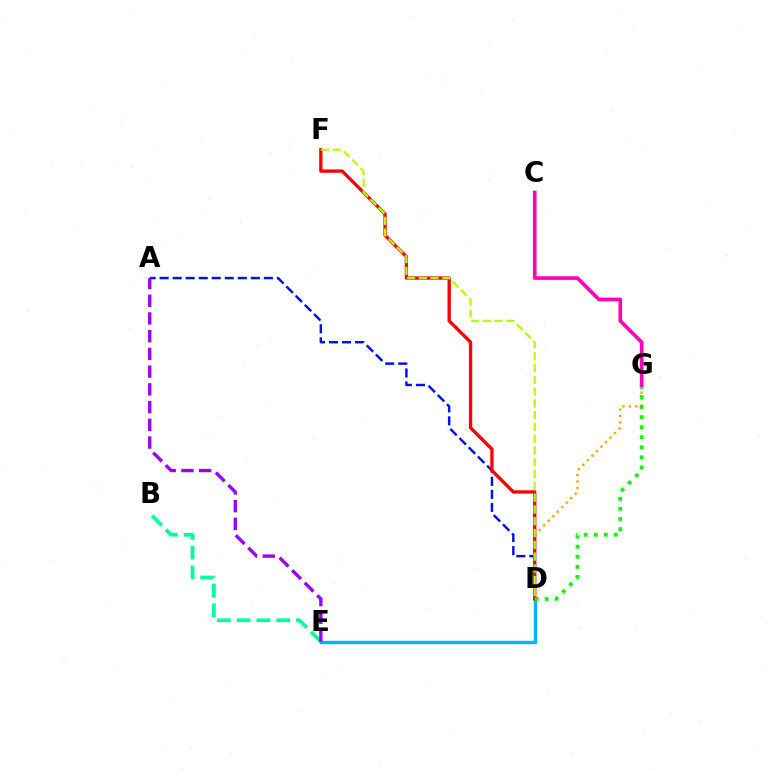{('A', 'D'): [{'color': '#0010ff', 'line_style': 'dashed', 'thickness': 1.77}], ('B', 'E'): [{'color': '#00ff9d', 'line_style': 'dashed', 'thickness': 2.69}], ('D', 'G'): [{'color': '#ffa500', 'line_style': 'dotted', 'thickness': 1.74}, {'color': '#08ff00', 'line_style': 'dotted', 'thickness': 2.74}], ('D', 'E'): [{'color': '#00b5ff', 'line_style': 'solid', 'thickness': 2.44}], ('D', 'F'): [{'color': '#ff0000', 'line_style': 'solid', 'thickness': 2.39}, {'color': '#b3ff00', 'line_style': 'dashed', 'thickness': 1.6}], ('A', 'E'): [{'color': '#9b00ff', 'line_style': 'dashed', 'thickness': 2.41}], ('C', 'G'): [{'color': '#ff00bd', 'line_style': 'solid', 'thickness': 2.63}]}